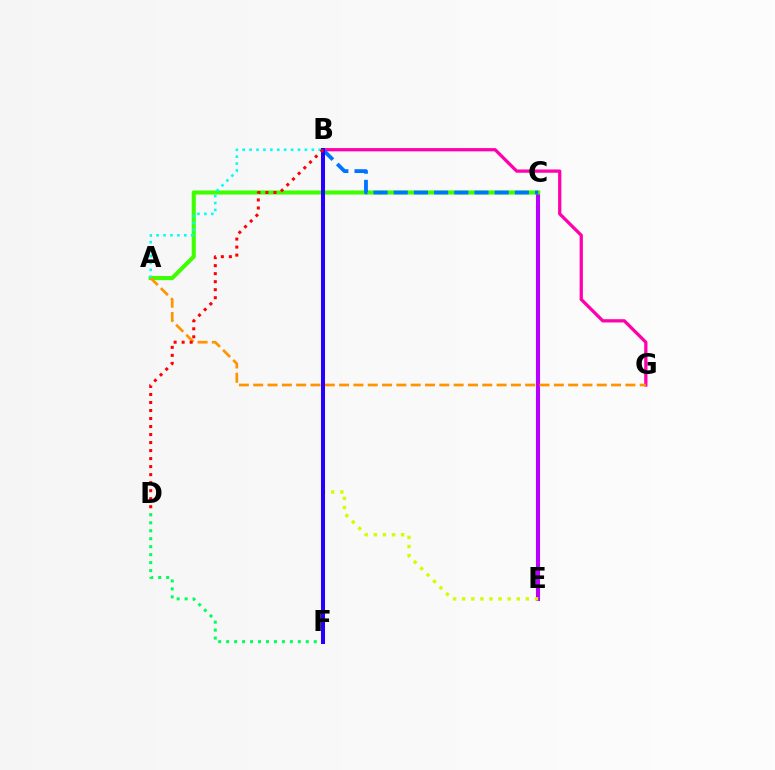{('C', 'E'): [{'color': '#b900ff', 'line_style': 'solid', 'thickness': 2.94}], ('B', 'G'): [{'color': '#ff00ac', 'line_style': 'solid', 'thickness': 2.35}], ('A', 'C'): [{'color': '#3dff00', 'line_style': 'solid', 'thickness': 2.94}], ('D', 'F'): [{'color': '#00ff5c', 'line_style': 'dotted', 'thickness': 2.16}], ('B', 'E'): [{'color': '#d1ff00', 'line_style': 'dotted', 'thickness': 2.47}], ('A', 'B'): [{'color': '#00fff6', 'line_style': 'dotted', 'thickness': 1.88}], ('A', 'G'): [{'color': '#ff9400', 'line_style': 'dashed', 'thickness': 1.94}], ('B', 'C'): [{'color': '#0074ff', 'line_style': 'dashed', 'thickness': 2.74}], ('B', 'F'): [{'color': '#2500ff', 'line_style': 'solid', 'thickness': 2.9}], ('B', 'D'): [{'color': '#ff0000', 'line_style': 'dotted', 'thickness': 2.18}]}